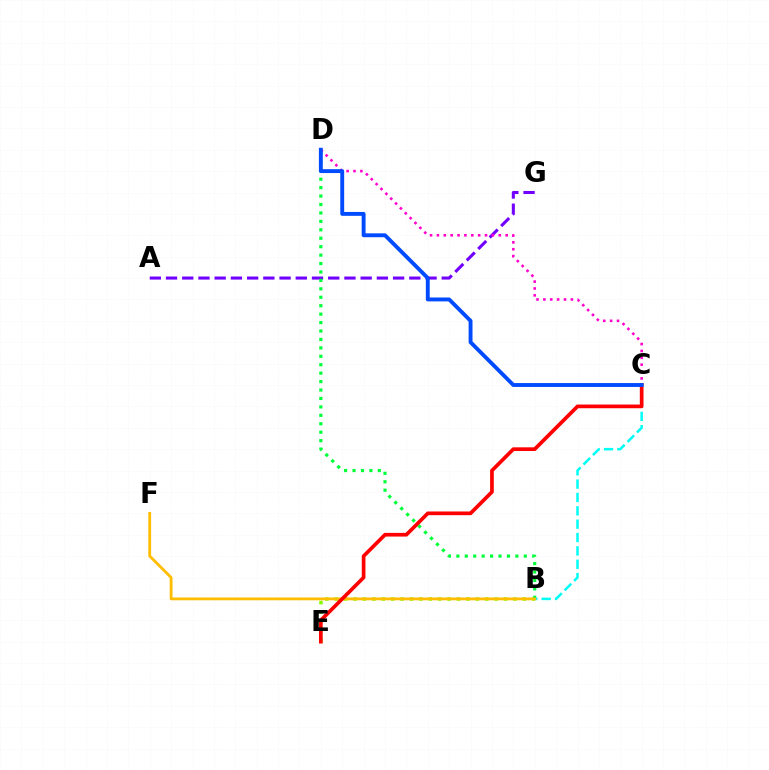{('A', 'G'): [{'color': '#7200ff', 'line_style': 'dashed', 'thickness': 2.2}], ('B', 'E'): [{'color': '#84ff00', 'line_style': 'dotted', 'thickness': 2.56}], ('B', 'D'): [{'color': '#00ff39', 'line_style': 'dotted', 'thickness': 2.29}], ('B', 'C'): [{'color': '#00fff6', 'line_style': 'dashed', 'thickness': 1.81}], ('B', 'F'): [{'color': '#ffbd00', 'line_style': 'solid', 'thickness': 2.02}], ('C', 'E'): [{'color': '#ff0000', 'line_style': 'solid', 'thickness': 2.66}], ('C', 'D'): [{'color': '#ff00cf', 'line_style': 'dotted', 'thickness': 1.87}, {'color': '#004bff', 'line_style': 'solid', 'thickness': 2.8}]}